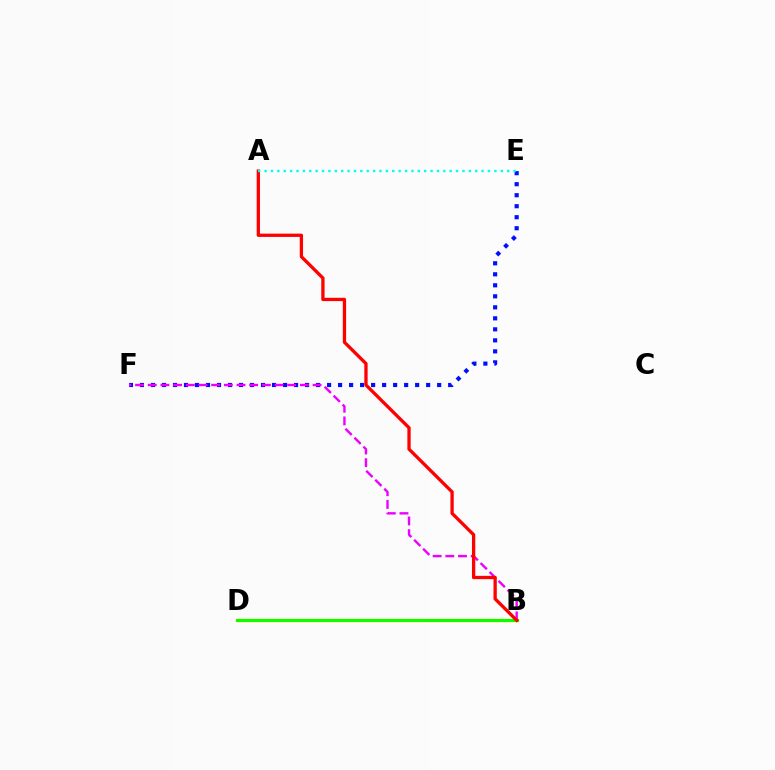{('E', 'F'): [{'color': '#0010ff', 'line_style': 'dotted', 'thickness': 2.99}], ('B', 'D'): [{'color': '#fcf500', 'line_style': 'solid', 'thickness': 2.51}, {'color': '#08ff00', 'line_style': 'solid', 'thickness': 2.17}], ('B', 'F'): [{'color': '#ee00ff', 'line_style': 'dashed', 'thickness': 1.72}], ('A', 'B'): [{'color': '#ff0000', 'line_style': 'solid', 'thickness': 2.37}], ('A', 'E'): [{'color': '#00fff6', 'line_style': 'dotted', 'thickness': 1.73}]}